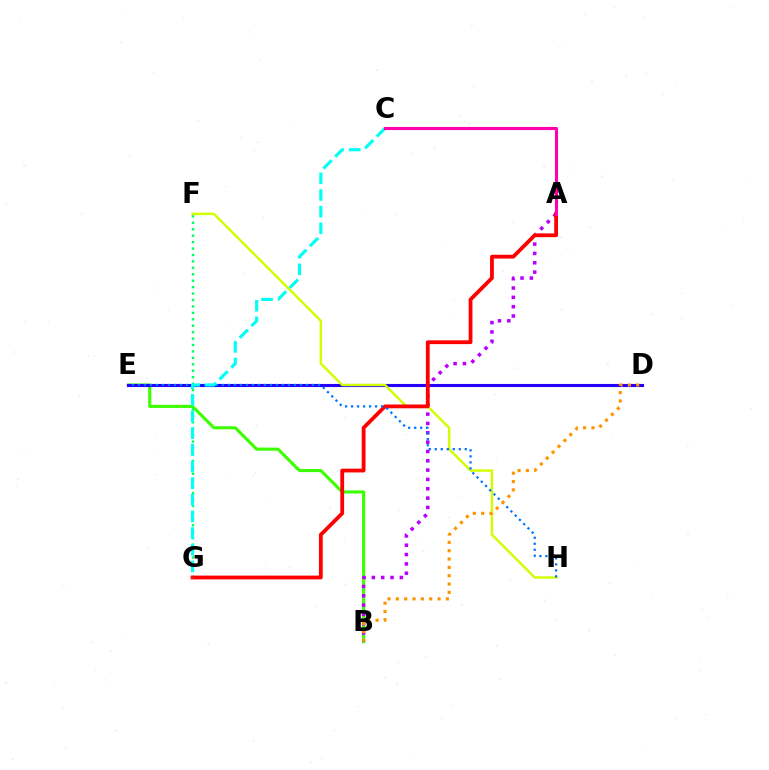{('B', 'E'): [{'color': '#3dff00', 'line_style': 'solid', 'thickness': 2.24}], ('A', 'B'): [{'color': '#b900ff', 'line_style': 'dotted', 'thickness': 2.53}], ('D', 'E'): [{'color': '#2500ff', 'line_style': 'solid', 'thickness': 2.23}], ('F', 'G'): [{'color': '#00ff5c', 'line_style': 'dotted', 'thickness': 1.75}], ('F', 'H'): [{'color': '#d1ff00', 'line_style': 'solid', 'thickness': 1.76}], ('A', 'G'): [{'color': '#ff0000', 'line_style': 'solid', 'thickness': 2.73}], ('E', 'H'): [{'color': '#0074ff', 'line_style': 'dotted', 'thickness': 1.63}], ('B', 'D'): [{'color': '#ff9400', 'line_style': 'dotted', 'thickness': 2.26}], ('C', 'G'): [{'color': '#00fff6', 'line_style': 'dashed', 'thickness': 2.26}], ('A', 'C'): [{'color': '#ff00ac', 'line_style': 'solid', 'thickness': 2.22}]}